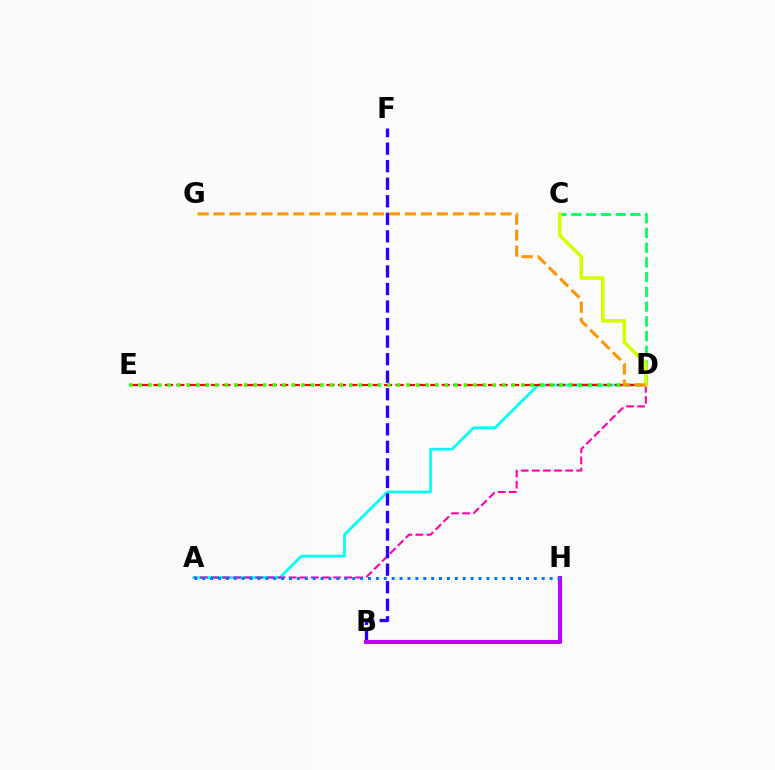{('A', 'D'): [{'color': '#00fff6', 'line_style': 'solid', 'thickness': 1.96}, {'color': '#ff00ac', 'line_style': 'dashed', 'thickness': 1.51}], ('C', 'D'): [{'color': '#00ff5c', 'line_style': 'dashed', 'thickness': 2.0}, {'color': '#d1ff00', 'line_style': 'solid', 'thickness': 2.58}], ('D', 'E'): [{'color': '#ff0000', 'line_style': 'dashed', 'thickness': 1.57}, {'color': '#3dff00', 'line_style': 'dotted', 'thickness': 2.6}], ('B', 'F'): [{'color': '#2500ff', 'line_style': 'dashed', 'thickness': 2.38}], ('B', 'H'): [{'color': '#b900ff', 'line_style': 'solid', 'thickness': 2.95}], ('D', 'G'): [{'color': '#ff9400', 'line_style': 'dashed', 'thickness': 2.17}], ('A', 'H'): [{'color': '#0074ff', 'line_style': 'dotted', 'thickness': 2.15}]}